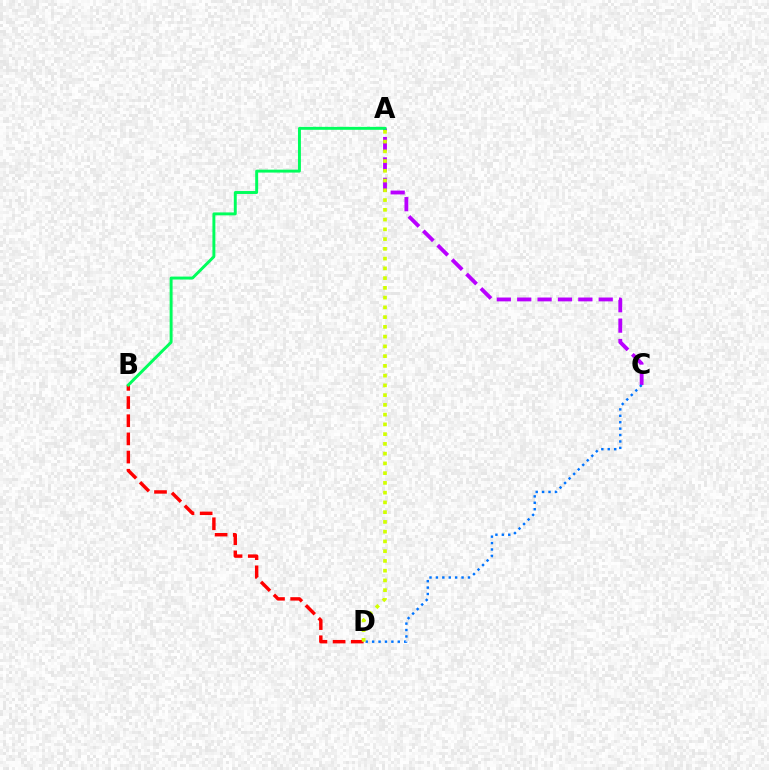{('B', 'D'): [{'color': '#ff0000', 'line_style': 'dashed', 'thickness': 2.47}], ('A', 'C'): [{'color': '#b900ff', 'line_style': 'dashed', 'thickness': 2.77}], ('C', 'D'): [{'color': '#0074ff', 'line_style': 'dotted', 'thickness': 1.74}], ('A', 'B'): [{'color': '#00ff5c', 'line_style': 'solid', 'thickness': 2.11}], ('A', 'D'): [{'color': '#d1ff00', 'line_style': 'dotted', 'thickness': 2.65}]}